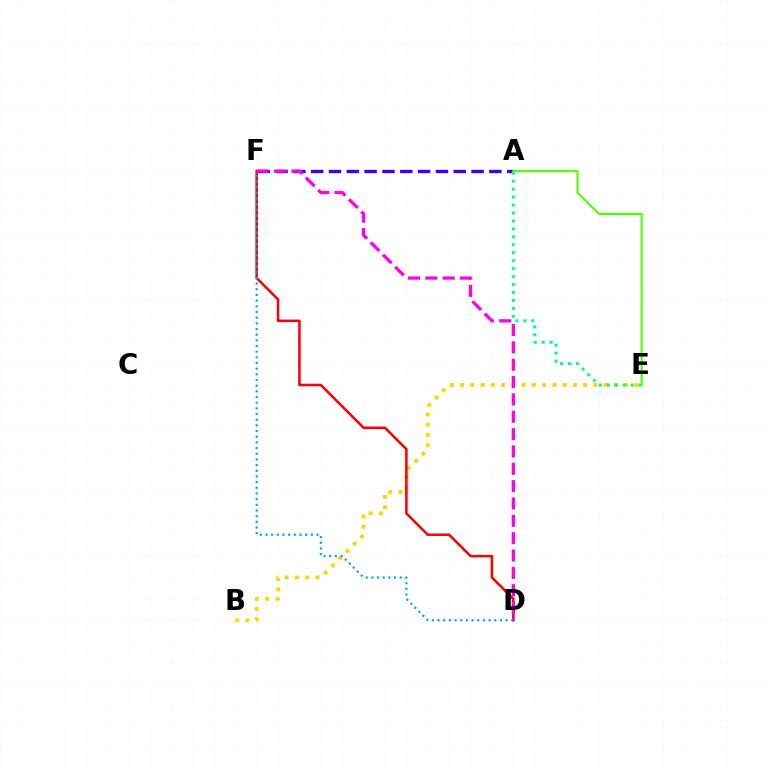{('A', 'F'): [{'color': '#3700ff', 'line_style': 'dashed', 'thickness': 2.42}], ('B', 'E'): [{'color': '#ffd500', 'line_style': 'dotted', 'thickness': 2.79}], ('A', 'E'): [{'color': '#00ff86', 'line_style': 'dotted', 'thickness': 2.16}, {'color': '#4fff00', 'line_style': 'solid', 'thickness': 1.5}], ('D', 'F'): [{'color': '#ff0000', 'line_style': 'solid', 'thickness': 1.82}, {'color': '#ff00ed', 'line_style': 'dashed', 'thickness': 2.36}, {'color': '#009eff', 'line_style': 'dotted', 'thickness': 1.54}]}